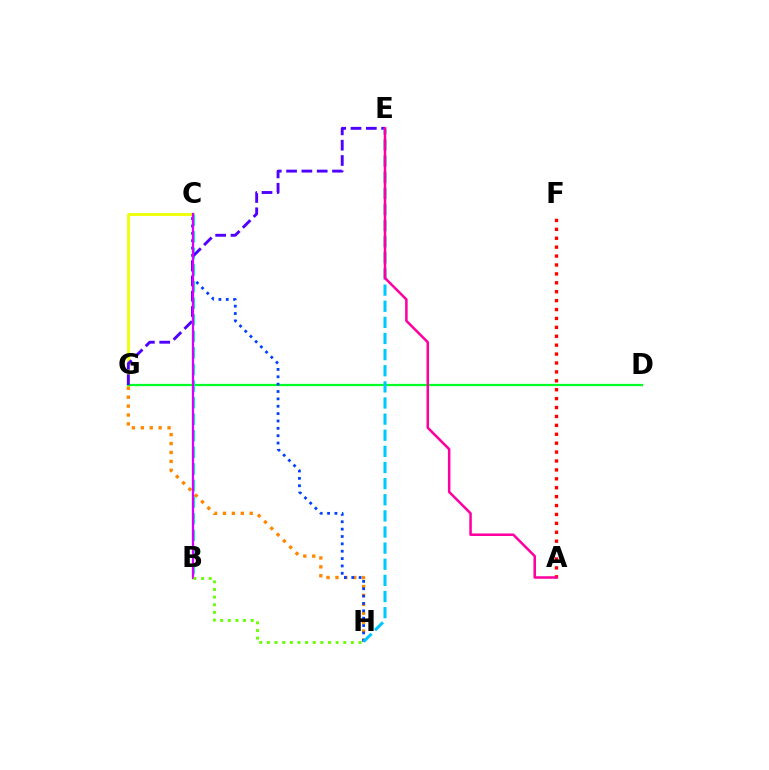{('C', 'G'): [{'color': '#eeff00', 'line_style': 'solid', 'thickness': 2.02}], ('D', 'G'): [{'color': '#00ff27', 'line_style': 'solid', 'thickness': 1.61}], ('G', 'H'): [{'color': '#ff8800', 'line_style': 'dotted', 'thickness': 2.42}], ('C', 'H'): [{'color': '#003fff', 'line_style': 'dotted', 'thickness': 2.0}], ('B', 'C'): [{'color': '#00ffaf', 'line_style': 'dashed', 'thickness': 2.25}, {'color': '#d600ff', 'line_style': 'solid', 'thickness': 1.62}], ('E', 'G'): [{'color': '#4f00ff', 'line_style': 'dashed', 'thickness': 2.08}], ('E', 'H'): [{'color': '#00c7ff', 'line_style': 'dashed', 'thickness': 2.19}], ('B', 'H'): [{'color': '#66ff00', 'line_style': 'dotted', 'thickness': 2.07}], ('A', 'F'): [{'color': '#ff0000', 'line_style': 'dotted', 'thickness': 2.42}], ('A', 'E'): [{'color': '#ff00a0', 'line_style': 'solid', 'thickness': 1.83}]}